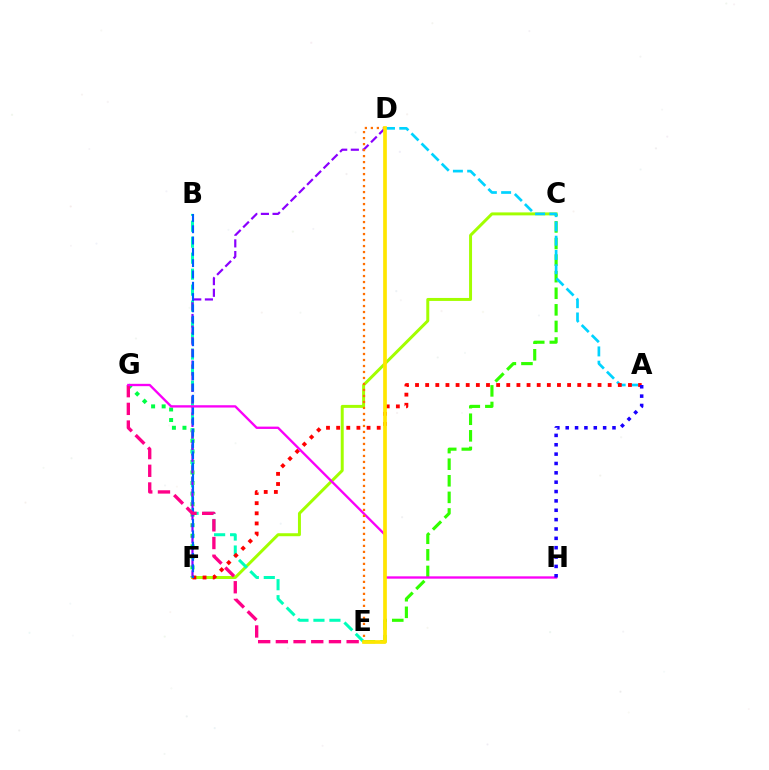{('C', 'E'): [{'color': '#31ff00', 'line_style': 'dashed', 'thickness': 2.25}], ('F', 'G'): [{'color': '#00ff45', 'line_style': 'dotted', 'thickness': 2.87}], ('C', 'F'): [{'color': '#a2ff00', 'line_style': 'solid', 'thickness': 2.14}], ('B', 'E'): [{'color': '#00ffbb', 'line_style': 'dashed', 'thickness': 2.17}], ('A', 'D'): [{'color': '#00d3ff', 'line_style': 'dashed', 'thickness': 1.94}], ('D', 'F'): [{'color': '#8a00ff', 'line_style': 'dashed', 'thickness': 1.58}], ('A', 'F'): [{'color': '#ff0000', 'line_style': 'dotted', 'thickness': 2.75}], ('B', 'F'): [{'color': '#005dff', 'line_style': 'dashed', 'thickness': 1.54}], ('E', 'G'): [{'color': '#ff0088', 'line_style': 'dashed', 'thickness': 2.4}], ('G', 'H'): [{'color': '#fa00f9', 'line_style': 'solid', 'thickness': 1.68}], ('A', 'H'): [{'color': '#1900ff', 'line_style': 'dotted', 'thickness': 2.54}], ('D', 'E'): [{'color': '#ff7000', 'line_style': 'dotted', 'thickness': 1.63}, {'color': '#ffe600', 'line_style': 'solid', 'thickness': 2.65}]}